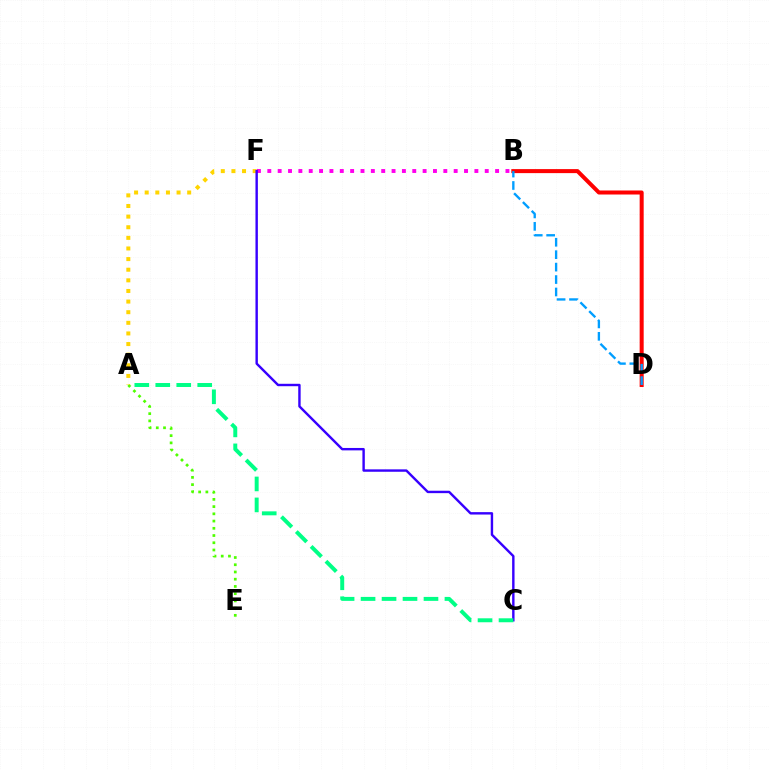{('B', 'F'): [{'color': '#ff00ed', 'line_style': 'dotted', 'thickness': 2.81}], ('B', 'D'): [{'color': '#ff0000', 'line_style': 'solid', 'thickness': 2.89}, {'color': '#009eff', 'line_style': 'dashed', 'thickness': 1.69}], ('A', 'E'): [{'color': '#4fff00', 'line_style': 'dotted', 'thickness': 1.96}], ('A', 'F'): [{'color': '#ffd500', 'line_style': 'dotted', 'thickness': 2.89}], ('C', 'F'): [{'color': '#3700ff', 'line_style': 'solid', 'thickness': 1.74}], ('A', 'C'): [{'color': '#00ff86', 'line_style': 'dashed', 'thickness': 2.85}]}